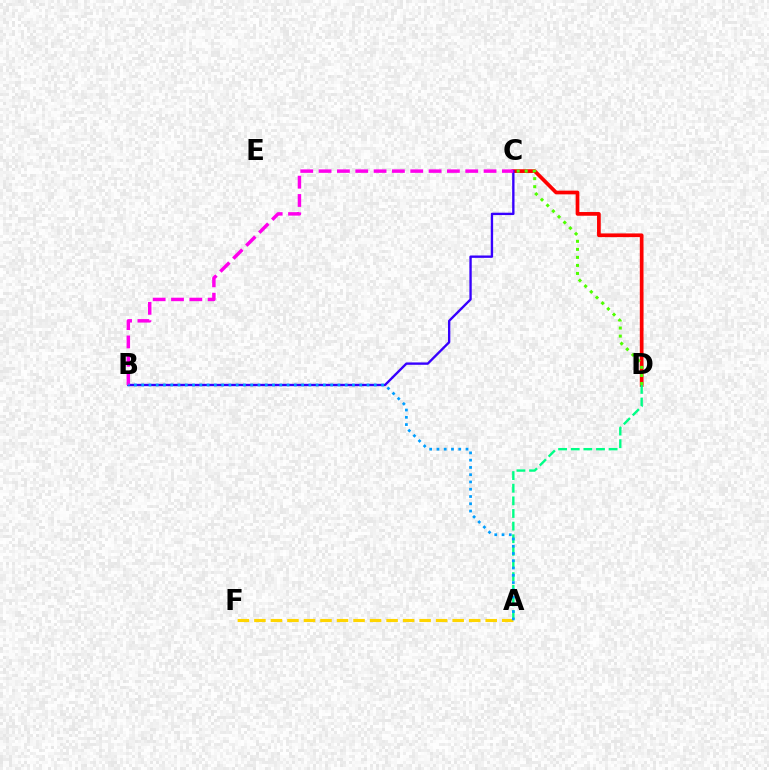{('C', 'D'): [{'color': '#ff0000', 'line_style': 'solid', 'thickness': 2.67}, {'color': '#4fff00', 'line_style': 'dotted', 'thickness': 2.18}], ('B', 'C'): [{'color': '#3700ff', 'line_style': 'solid', 'thickness': 1.7}, {'color': '#ff00ed', 'line_style': 'dashed', 'thickness': 2.49}], ('A', 'D'): [{'color': '#00ff86', 'line_style': 'dashed', 'thickness': 1.72}], ('A', 'F'): [{'color': '#ffd500', 'line_style': 'dashed', 'thickness': 2.24}], ('A', 'B'): [{'color': '#009eff', 'line_style': 'dotted', 'thickness': 1.97}]}